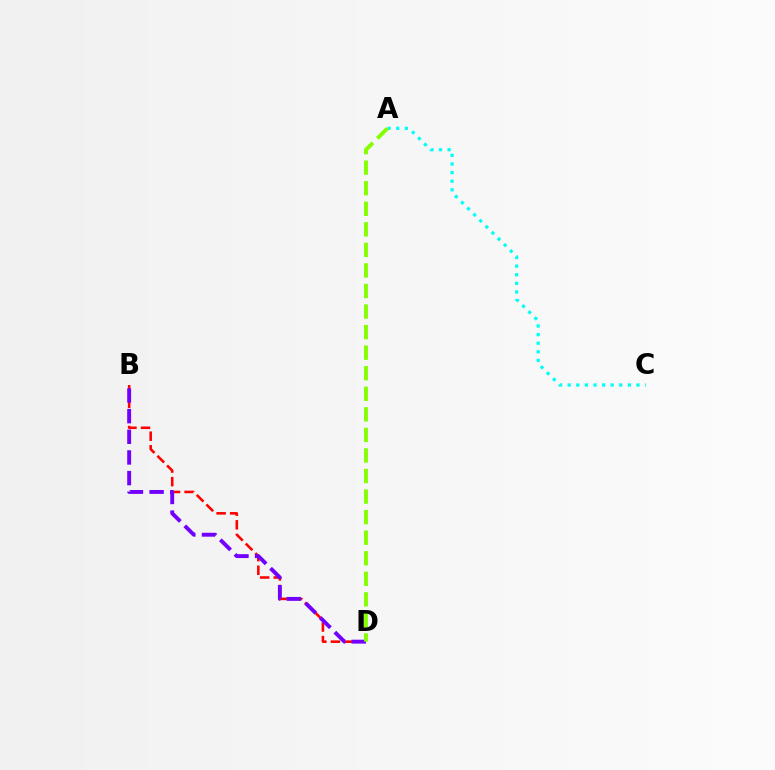{('A', 'C'): [{'color': '#00fff6', 'line_style': 'dotted', 'thickness': 2.34}], ('B', 'D'): [{'color': '#ff0000', 'line_style': 'dashed', 'thickness': 1.85}, {'color': '#7200ff', 'line_style': 'dashed', 'thickness': 2.8}], ('A', 'D'): [{'color': '#84ff00', 'line_style': 'dashed', 'thickness': 2.79}]}